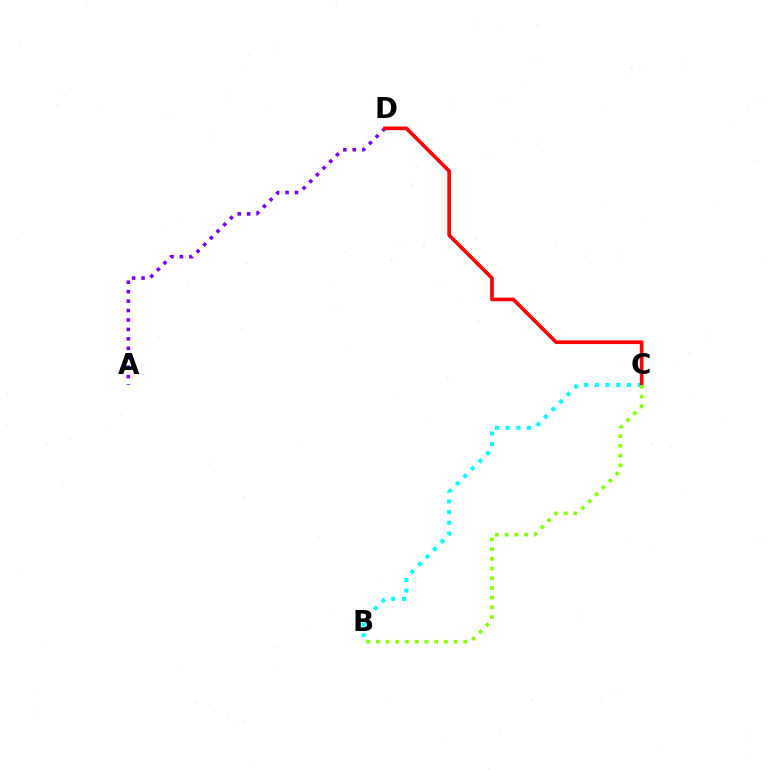{('A', 'D'): [{'color': '#7200ff', 'line_style': 'dotted', 'thickness': 2.57}], ('B', 'C'): [{'color': '#00fff6', 'line_style': 'dotted', 'thickness': 2.91}, {'color': '#84ff00', 'line_style': 'dotted', 'thickness': 2.64}], ('C', 'D'): [{'color': '#ff0000', 'line_style': 'solid', 'thickness': 2.65}]}